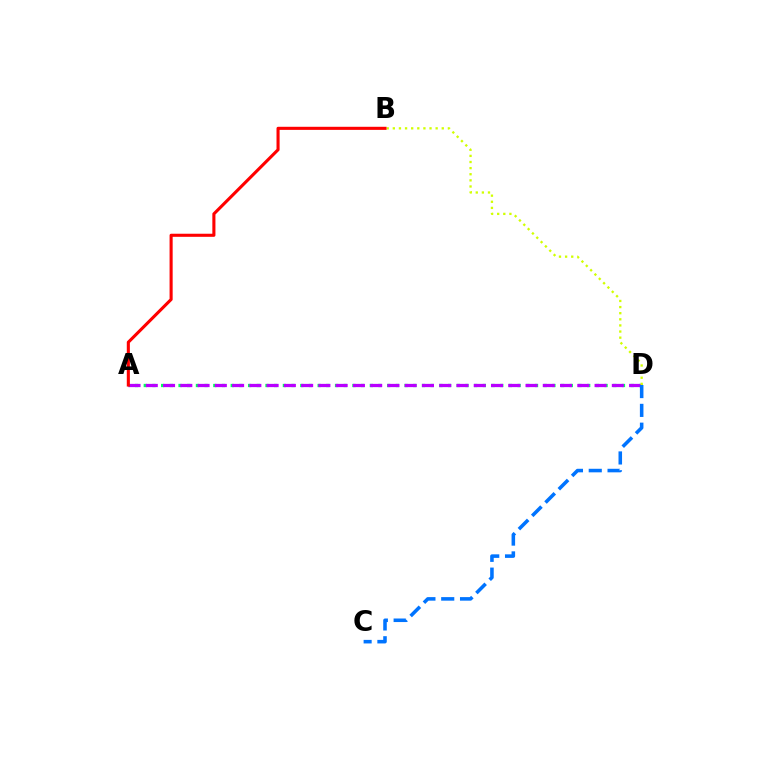{('A', 'D'): [{'color': '#00ff5c', 'line_style': 'dotted', 'thickness': 2.36}, {'color': '#b900ff', 'line_style': 'dashed', 'thickness': 2.34}], ('C', 'D'): [{'color': '#0074ff', 'line_style': 'dashed', 'thickness': 2.56}], ('B', 'D'): [{'color': '#d1ff00', 'line_style': 'dotted', 'thickness': 1.66}], ('A', 'B'): [{'color': '#ff0000', 'line_style': 'solid', 'thickness': 2.22}]}